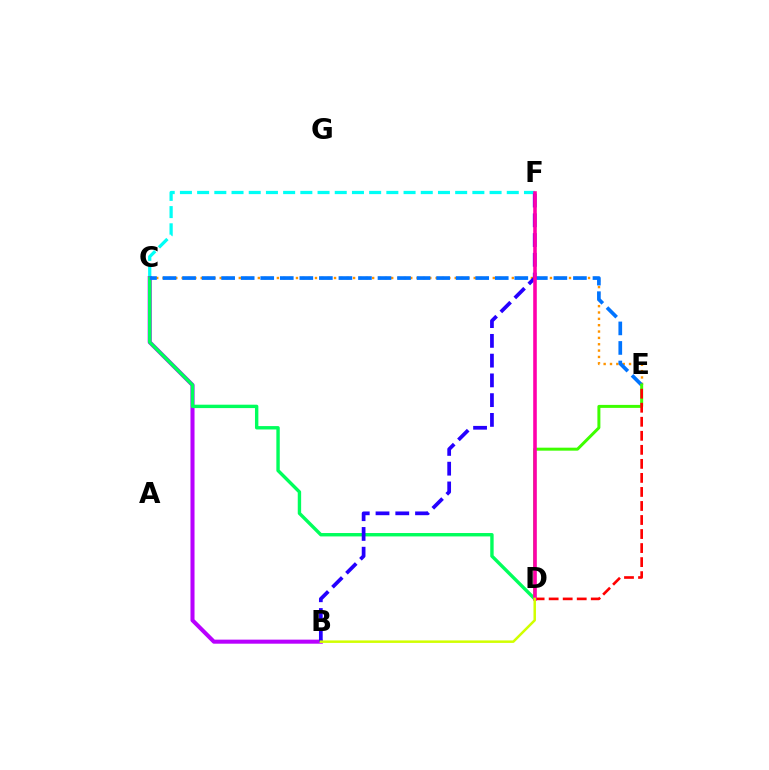{('C', 'E'): [{'color': '#ff9400', 'line_style': 'dotted', 'thickness': 1.73}, {'color': '#0074ff', 'line_style': 'dashed', 'thickness': 2.65}], ('C', 'F'): [{'color': '#00fff6', 'line_style': 'dashed', 'thickness': 2.34}], ('B', 'C'): [{'color': '#b900ff', 'line_style': 'solid', 'thickness': 2.92}], ('C', 'D'): [{'color': '#00ff5c', 'line_style': 'solid', 'thickness': 2.44}], ('D', 'E'): [{'color': '#3dff00', 'line_style': 'solid', 'thickness': 2.15}, {'color': '#ff0000', 'line_style': 'dashed', 'thickness': 1.91}], ('B', 'F'): [{'color': '#2500ff', 'line_style': 'dashed', 'thickness': 2.68}], ('D', 'F'): [{'color': '#ff00ac', 'line_style': 'solid', 'thickness': 2.58}], ('B', 'D'): [{'color': '#d1ff00', 'line_style': 'solid', 'thickness': 1.8}]}